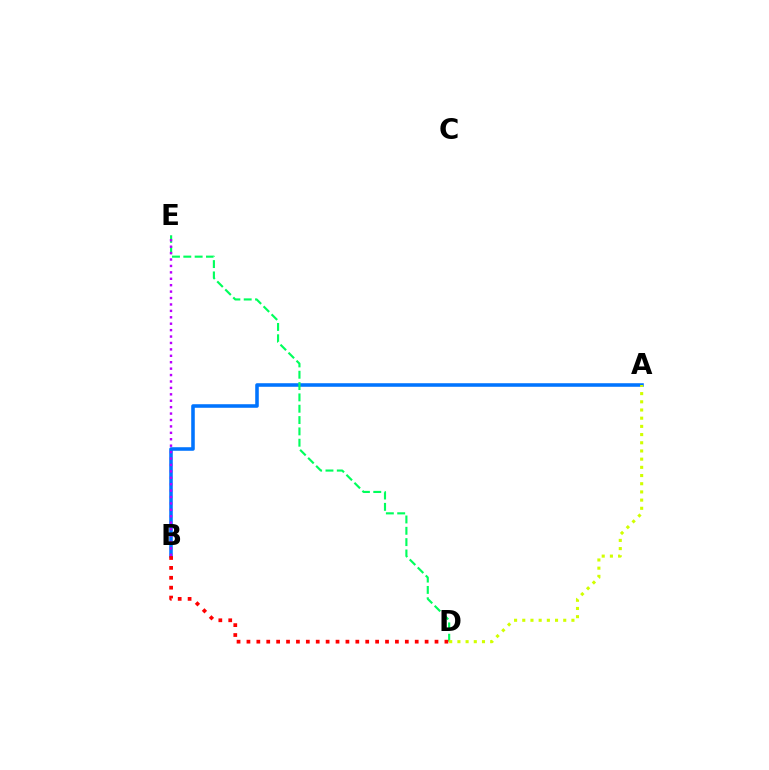{('A', 'B'): [{'color': '#0074ff', 'line_style': 'solid', 'thickness': 2.56}], ('D', 'E'): [{'color': '#00ff5c', 'line_style': 'dashed', 'thickness': 1.54}], ('A', 'D'): [{'color': '#d1ff00', 'line_style': 'dotted', 'thickness': 2.23}], ('B', 'E'): [{'color': '#b900ff', 'line_style': 'dotted', 'thickness': 1.74}], ('B', 'D'): [{'color': '#ff0000', 'line_style': 'dotted', 'thickness': 2.69}]}